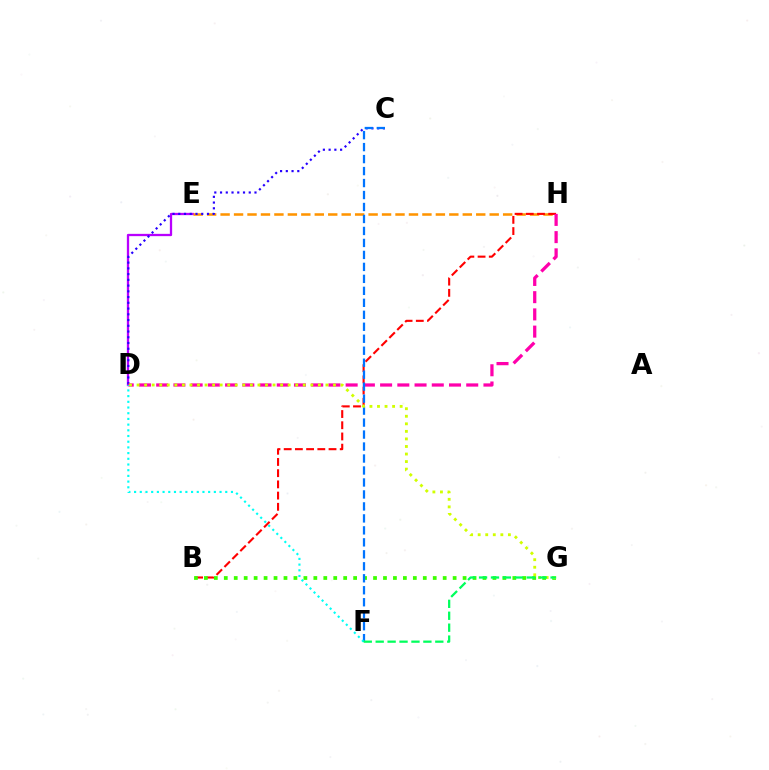{('D', 'E'): [{'color': '#b900ff', 'line_style': 'solid', 'thickness': 1.65}], ('E', 'H'): [{'color': '#ff9400', 'line_style': 'dashed', 'thickness': 1.83}], ('B', 'H'): [{'color': '#ff0000', 'line_style': 'dashed', 'thickness': 1.52}], ('B', 'G'): [{'color': '#3dff00', 'line_style': 'dotted', 'thickness': 2.7}], ('C', 'D'): [{'color': '#2500ff', 'line_style': 'dotted', 'thickness': 1.56}], ('D', 'H'): [{'color': '#ff00ac', 'line_style': 'dashed', 'thickness': 2.34}], ('C', 'F'): [{'color': '#0074ff', 'line_style': 'dashed', 'thickness': 1.63}], ('D', 'G'): [{'color': '#d1ff00', 'line_style': 'dotted', 'thickness': 2.05}], ('D', 'F'): [{'color': '#00fff6', 'line_style': 'dotted', 'thickness': 1.55}], ('F', 'G'): [{'color': '#00ff5c', 'line_style': 'dashed', 'thickness': 1.62}]}